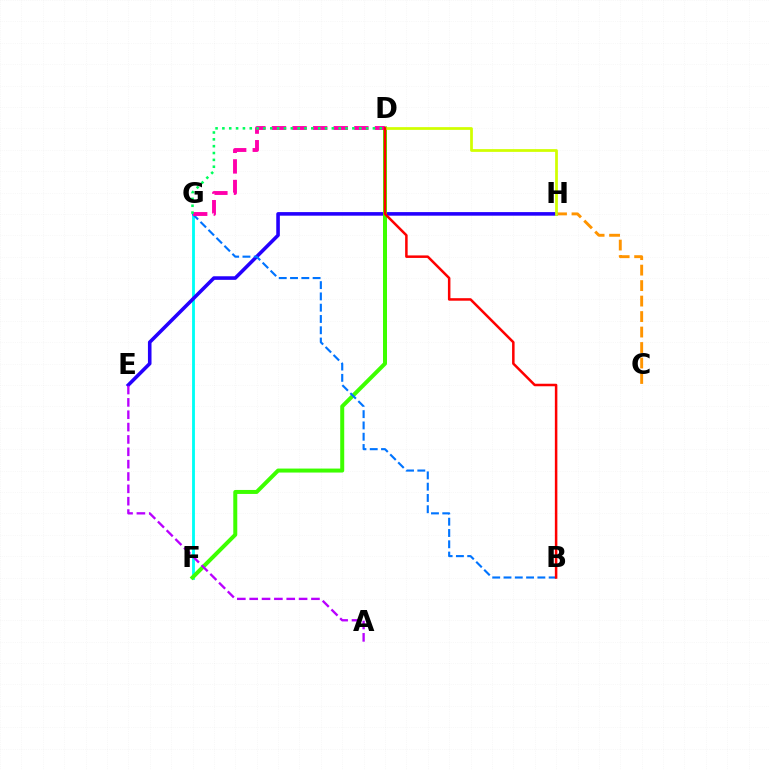{('C', 'H'): [{'color': '#ff9400', 'line_style': 'dashed', 'thickness': 2.1}], ('F', 'G'): [{'color': '#00fff6', 'line_style': 'solid', 'thickness': 2.05}], ('E', 'H'): [{'color': '#2500ff', 'line_style': 'solid', 'thickness': 2.58}], ('D', 'F'): [{'color': '#3dff00', 'line_style': 'solid', 'thickness': 2.87}], ('B', 'G'): [{'color': '#0074ff', 'line_style': 'dashed', 'thickness': 1.53}], ('D', 'G'): [{'color': '#ff00ac', 'line_style': 'dashed', 'thickness': 2.8}, {'color': '#00ff5c', 'line_style': 'dotted', 'thickness': 1.86}], ('A', 'E'): [{'color': '#b900ff', 'line_style': 'dashed', 'thickness': 1.68}], ('D', 'H'): [{'color': '#d1ff00', 'line_style': 'solid', 'thickness': 1.97}], ('B', 'D'): [{'color': '#ff0000', 'line_style': 'solid', 'thickness': 1.81}]}